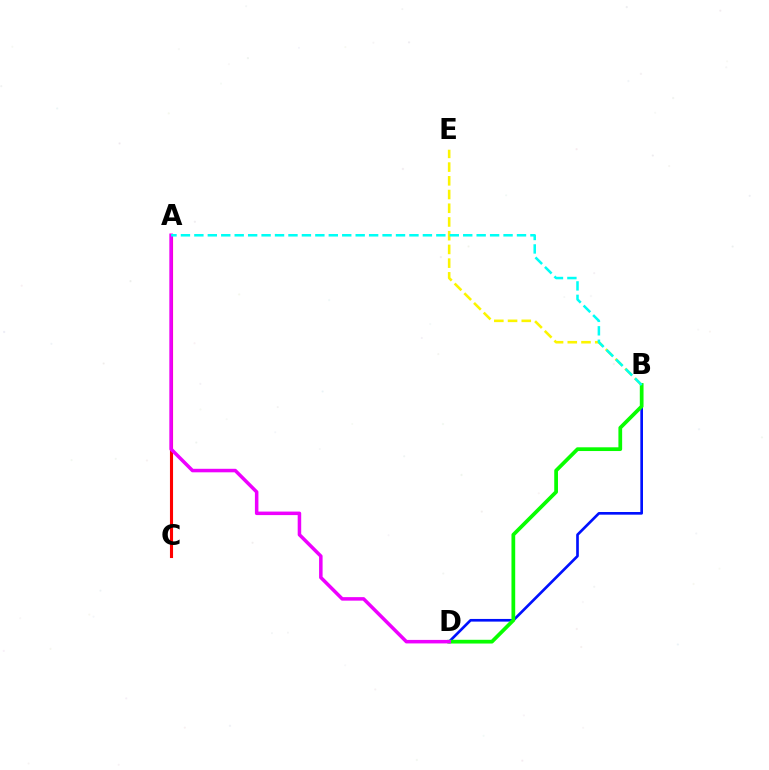{('B', 'E'): [{'color': '#fcf500', 'line_style': 'dashed', 'thickness': 1.86}], ('B', 'D'): [{'color': '#0010ff', 'line_style': 'solid', 'thickness': 1.92}, {'color': '#08ff00', 'line_style': 'solid', 'thickness': 2.69}], ('A', 'C'): [{'color': '#ff0000', 'line_style': 'solid', 'thickness': 2.23}], ('A', 'D'): [{'color': '#ee00ff', 'line_style': 'solid', 'thickness': 2.53}], ('A', 'B'): [{'color': '#00fff6', 'line_style': 'dashed', 'thickness': 1.83}]}